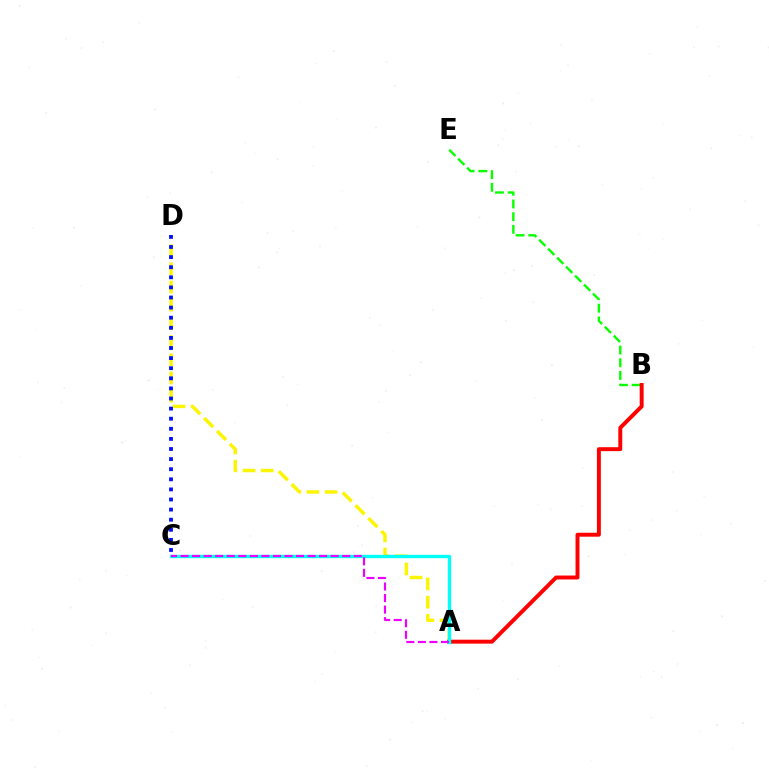{('B', 'E'): [{'color': '#08ff00', 'line_style': 'dashed', 'thickness': 1.72}], ('A', 'D'): [{'color': '#fcf500', 'line_style': 'dashed', 'thickness': 2.47}], ('A', 'B'): [{'color': '#ff0000', 'line_style': 'solid', 'thickness': 2.84}], ('A', 'C'): [{'color': '#00fff6', 'line_style': 'solid', 'thickness': 2.42}, {'color': '#ee00ff', 'line_style': 'dashed', 'thickness': 1.57}], ('C', 'D'): [{'color': '#0010ff', 'line_style': 'dotted', 'thickness': 2.74}]}